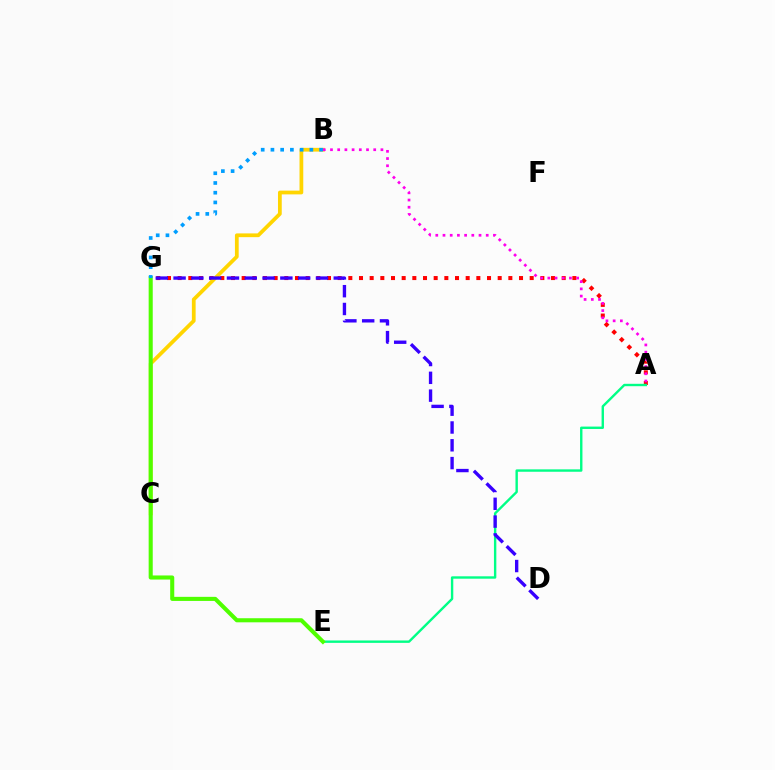{('A', 'G'): [{'color': '#ff0000', 'line_style': 'dotted', 'thickness': 2.9}], ('B', 'C'): [{'color': '#ffd500', 'line_style': 'solid', 'thickness': 2.71}], ('A', 'B'): [{'color': '#ff00ed', 'line_style': 'dotted', 'thickness': 1.96}], ('A', 'E'): [{'color': '#00ff86', 'line_style': 'solid', 'thickness': 1.72}], ('E', 'G'): [{'color': '#4fff00', 'line_style': 'solid', 'thickness': 2.94}], ('D', 'G'): [{'color': '#3700ff', 'line_style': 'dashed', 'thickness': 2.42}], ('B', 'G'): [{'color': '#009eff', 'line_style': 'dotted', 'thickness': 2.64}]}